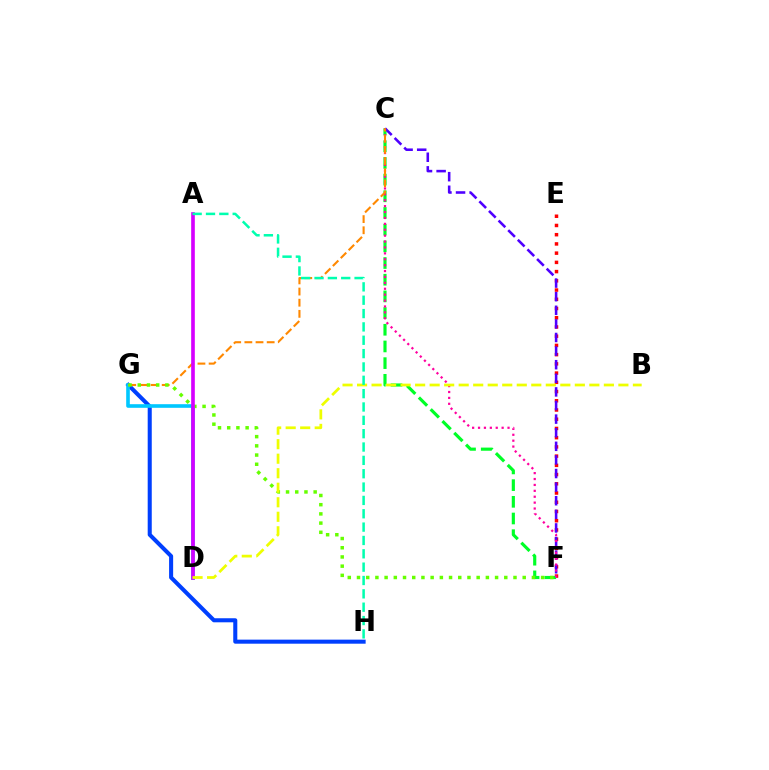{('E', 'F'): [{'color': '#ff0000', 'line_style': 'dotted', 'thickness': 2.51}], ('C', 'F'): [{'color': '#00ff27', 'line_style': 'dashed', 'thickness': 2.27}, {'color': '#4f00ff', 'line_style': 'dashed', 'thickness': 1.85}, {'color': '#ff00a0', 'line_style': 'dotted', 'thickness': 1.6}], ('G', 'H'): [{'color': '#003fff', 'line_style': 'solid', 'thickness': 2.92}], ('D', 'G'): [{'color': '#00c7ff', 'line_style': 'solid', 'thickness': 2.6}], ('C', 'G'): [{'color': '#ff8800', 'line_style': 'dashed', 'thickness': 1.52}], ('F', 'G'): [{'color': '#66ff00', 'line_style': 'dotted', 'thickness': 2.5}], ('A', 'D'): [{'color': '#d600ff', 'line_style': 'solid', 'thickness': 2.63}], ('B', 'D'): [{'color': '#eeff00', 'line_style': 'dashed', 'thickness': 1.97}], ('A', 'H'): [{'color': '#00ffaf', 'line_style': 'dashed', 'thickness': 1.81}]}